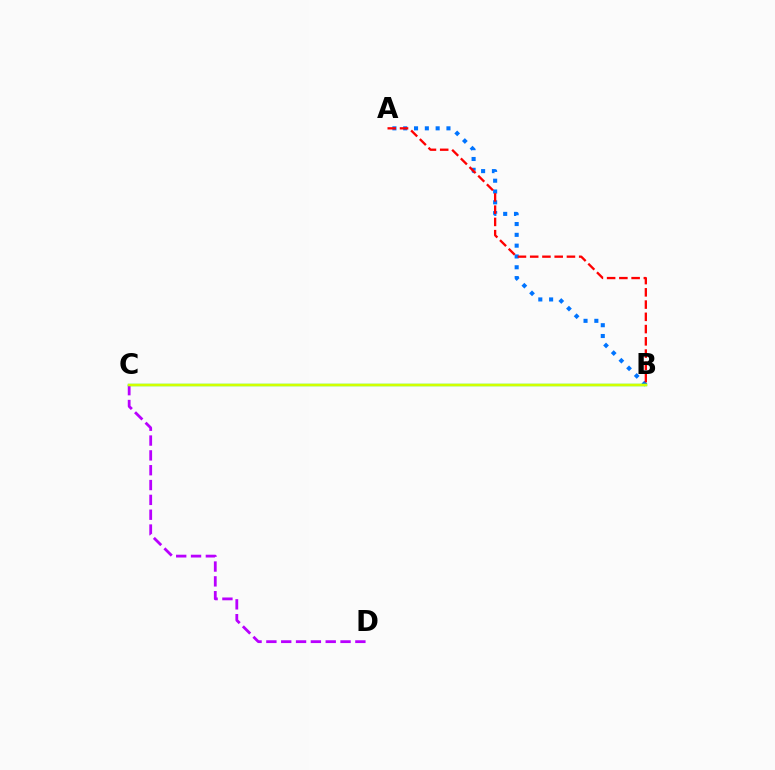{('C', 'D'): [{'color': '#b900ff', 'line_style': 'dashed', 'thickness': 2.02}], ('A', 'B'): [{'color': '#0074ff', 'line_style': 'dotted', 'thickness': 2.94}, {'color': '#ff0000', 'line_style': 'dashed', 'thickness': 1.66}], ('B', 'C'): [{'color': '#00ff5c', 'line_style': 'solid', 'thickness': 1.7}, {'color': '#d1ff00', 'line_style': 'solid', 'thickness': 1.78}]}